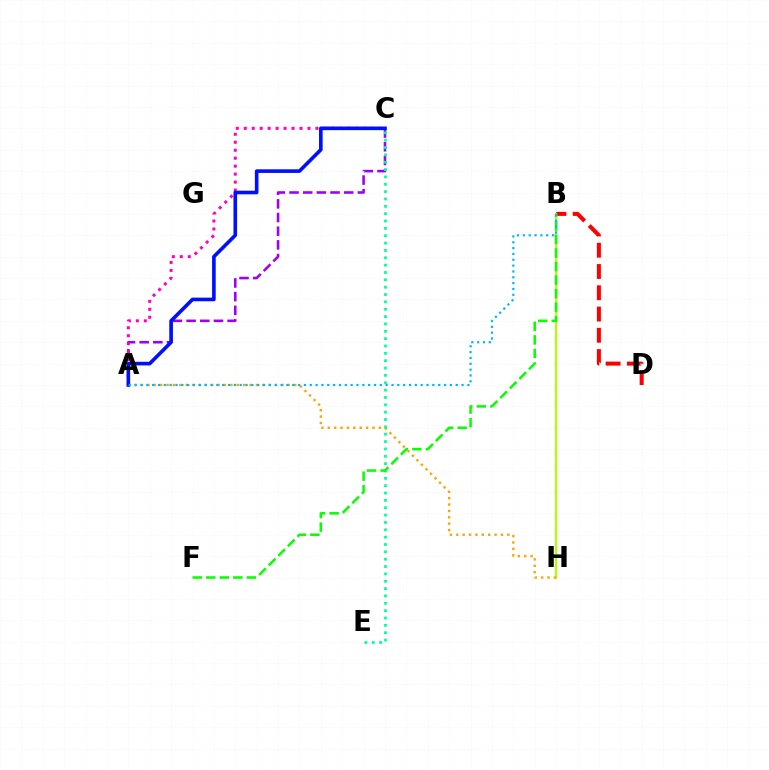{('B', 'D'): [{'color': '#ff0000', 'line_style': 'dashed', 'thickness': 2.89}], ('A', 'C'): [{'color': '#9b00ff', 'line_style': 'dashed', 'thickness': 1.86}, {'color': '#ff00bd', 'line_style': 'dotted', 'thickness': 2.16}, {'color': '#0010ff', 'line_style': 'solid', 'thickness': 2.61}], ('B', 'H'): [{'color': '#b3ff00', 'line_style': 'solid', 'thickness': 1.59}], ('A', 'H'): [{'color': '#ffa500', 'line_style': 'dotted', 'thickness': 1.73}], ('C', 'E'): [{'color': '#00ff9d', 'line_style': 'dotted', 'thickness': 2.0}], ('B', 'F'): [{'color': '#08ff00', 'line_style': 'dashed', 'thickness': 1.84}], ('A', 'B'): [{'color': '#00b5ff', 'line_style': 'dotted', 'thickness': 1.59}]}